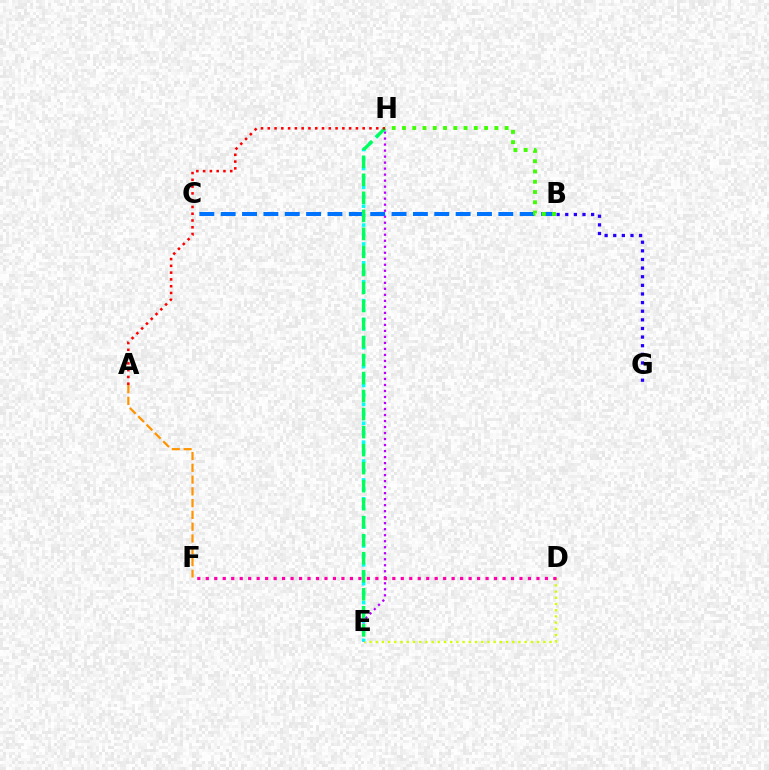{('E', 'H'): [{'color': '#b900ff', 'line_style': 'dotted', 'thickness': 1.63}, {'color': '#00fff6', 'line_style': 'dotted', 'thickness': 2.56}, {'color': '#00ff5c', 'line_style': 'dashed', 'thickness': 2.45}], ('D', 'E'): [{'color': '#d1ff00', 'line_style': 'dotted', 'thickness': 1.69}], ('D', 'F'): [{'color': '#ff00ac', 'line_style': 'dotted', 'thickness': 2.3}], ('B', 'C'): [{'color': '#0074ff', 'line_style': 'dashed', 'thickness': 2.9}], ('B', 'G'): [{'color': '#2500ff', 'line_style': 'dotted', 'thickness': 2.34}], ('A', 'F'): [{'color': '#ff9400', 'line_style': 'dashed', 'thickness': 1.6}], ('B', 'H'): [{'color': '#3dff00', 'line_style': 'dotted', 'thickness': 2.79}], ('A', 'H'): [{'color': '#ff0000', 'line_style': 'dotted', 'thickness': 1.84}]}